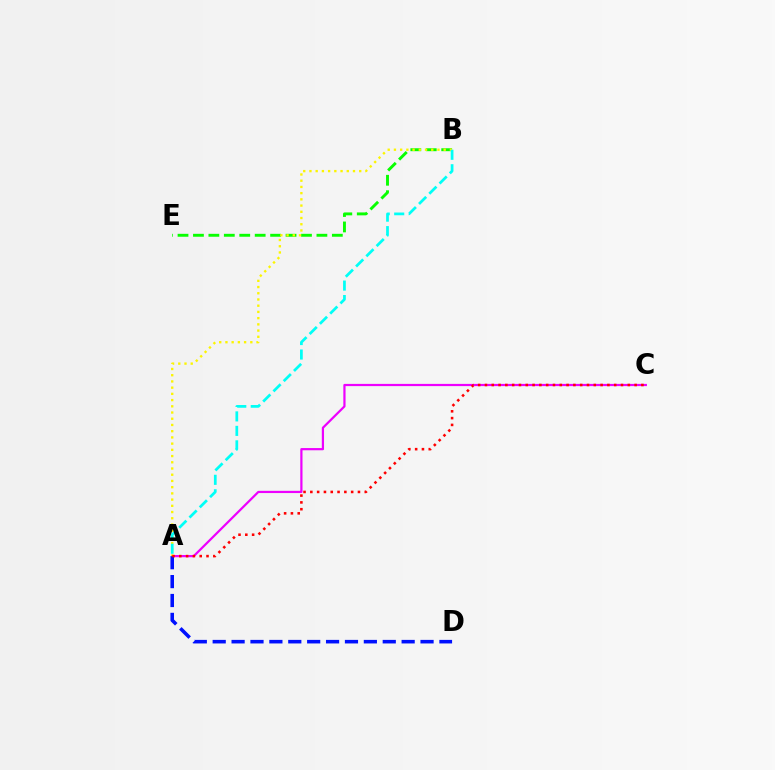{('A', 'C'): [{'color': '#ee00ff', 'line_style': 'solid', 'thickness': 1.6}, {'color': '#ff0000', 'line_style': 'dotted', 'thickness': 1.85}], ('B', 'E'): [{'color': '#08ff00', 'line_style': 'dashed', 'thickness': 2.1}], ('A', 'D'): [{'color': '#0010ff', 'line_style': 'dashed', 'thickness': 2.57}], ('A', 'B'): [{'color': '#fcf500', 'line_style': 'dotted', 'thickness': 1.69}, {'color': '#00fff6', 'line_style': 'dashed', 'thickness': 1.97}]}